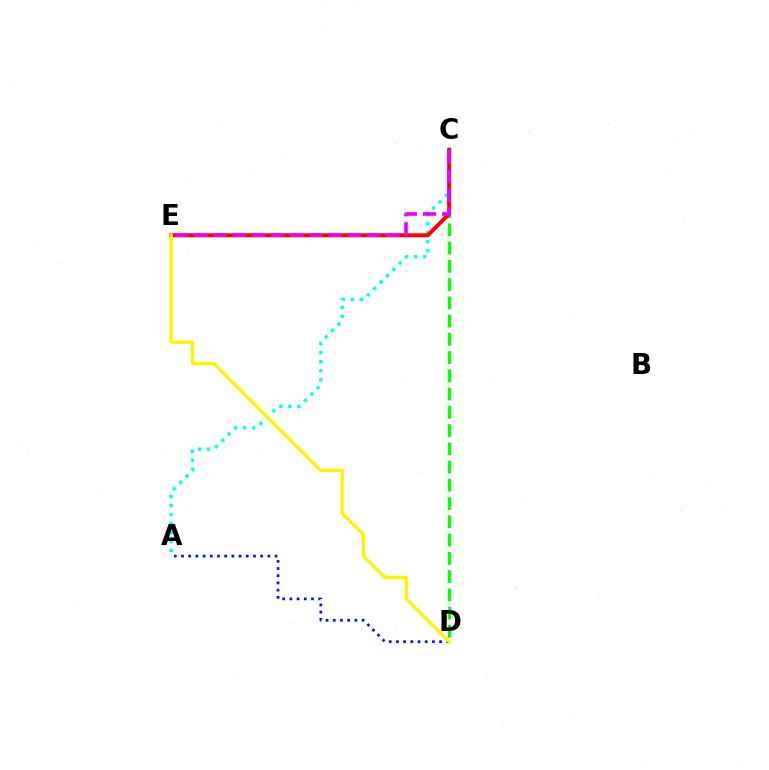{('C', 'D'): [{'color': '#08ff00', 'line_style': 'dashed', 'thickness': 2.48}], ('A', 'C'): [{'color': '#00fff6', 'line_style': 'dotted', 'thickness': 2.45}], ('C', 'E'): [{'color': '#ff0000', 'line_style': 'solid', 'thickness': 2.84}, {'color': '#ee00ff', 'line_style': 'dashed', 'thickness': 2.61}], ('A', 'D'): [{'color': '#0010ff', 'line_style': 'dotted', 'thickness': 1.96}], ('D', 'E'): [{'color': '#fcf500', 'line_style': 'solid', 'thickness': 2.38}]}